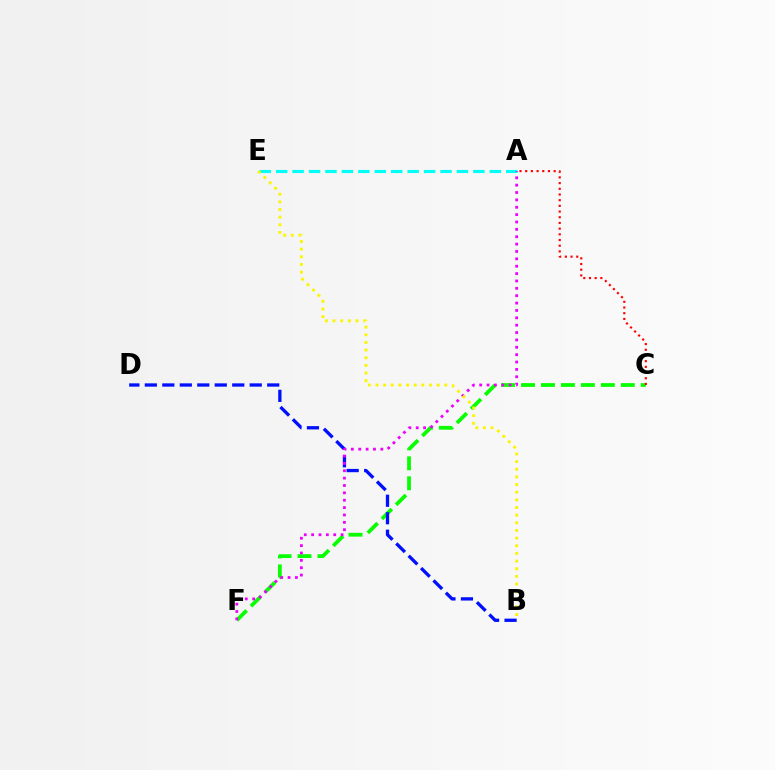{('A', 'E'): [{'color': '#00fff6', 'line_style': 'dashed', 'thickness': 2.23}], ('C', 'F'): [{'color': '#08ff00', 'line_style': 'dashed', 'thickness': 2.71}], ('A', 'C'): [{'color': '#ff0000', 'line_style': 'dotted', 'thickness': 1.55}], ('B', 'D'): [{'color': '#0010ff', 'line_style': 'dashed', 'thickness': 2.38}], ('A', 'F'): [{'color': '#ee00ff', 'line_style': 'dotted', 'thickness': 2.0}], ('B', 'E'): [{'color': '#fcf500', 'line_style': 'dotted', 'thickness': 2.08}]}